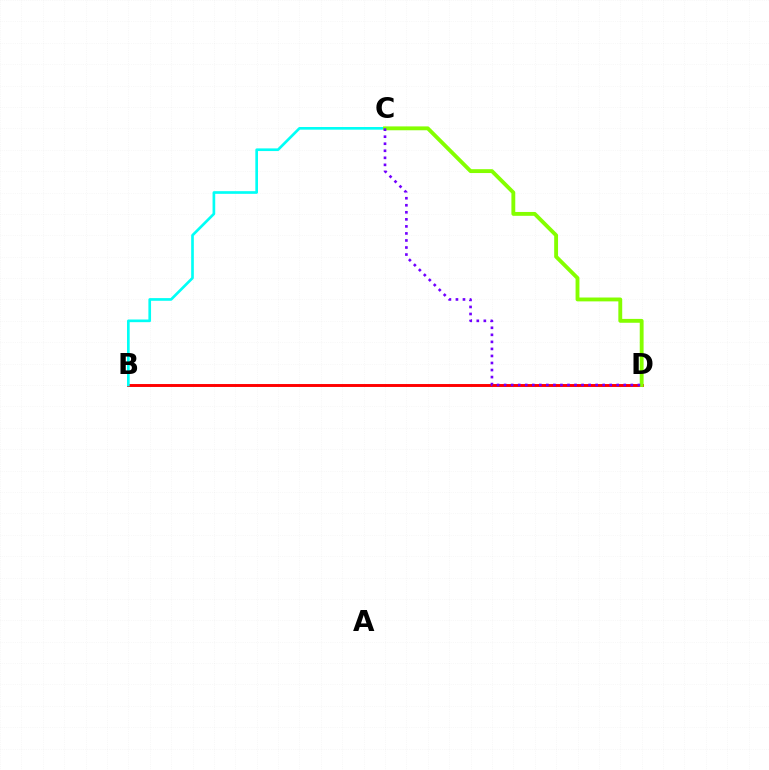{('B', 'D'): [{'color': '#ff0000', 'line_style': 'solid', 'thickness': 2.1}], ('B', 'C'): [{'color': '#00fff6', 'line_style': 'solid', 'thickness': 1.92}], ('C', 'D'): [{'color': '#84ff00', 'line_style': 'solid', 'thickness': 2.78}, {'color': '#7200ff', 'line_style': 'dotted', 'thickness': 1.91}]}